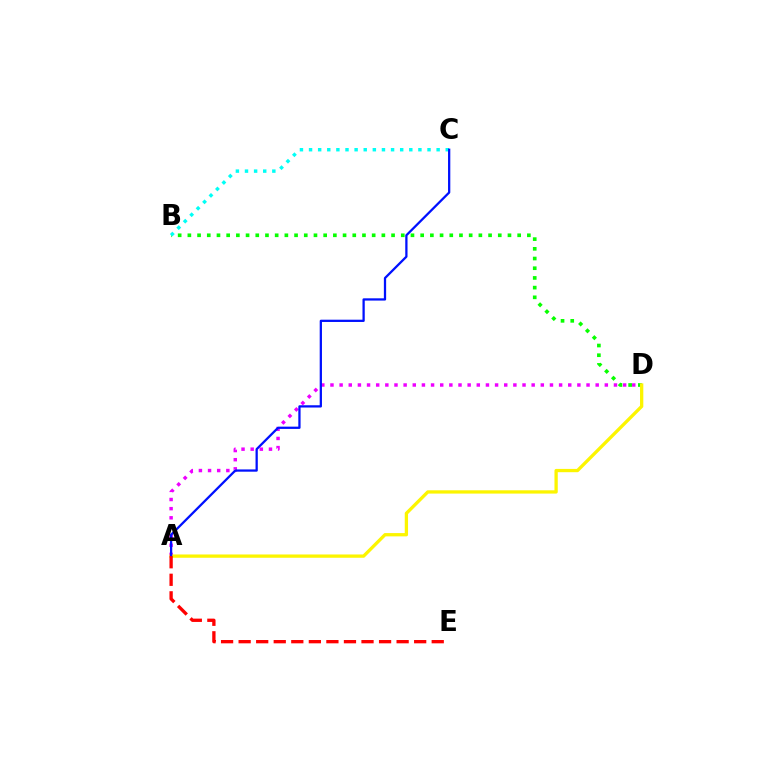{('A', 'D'): [{'color': '#ee00ff', 'line_style': 'dotted', 'thickness': 2.48}, {'color': '#fcf500', 'line_style': 'solid', 'thickness': 2.37}], ('B', 'D'): [{'color': '#08ff00', 'line_style': 'dotted', 'thickness': 2.64}], ('B', 'C'): [{'color': '#00fff6', 'line_style': 'dotted', 'thickness': 2.48}], ('A', 'C'): [{'color': '#0010ff', 'line_style': 'solid', 'thickness': 1.63}], ('A', 'E'): [{'color': '#ff0000', 'line_style': 'dashed', 'thickness': 2.38}]}